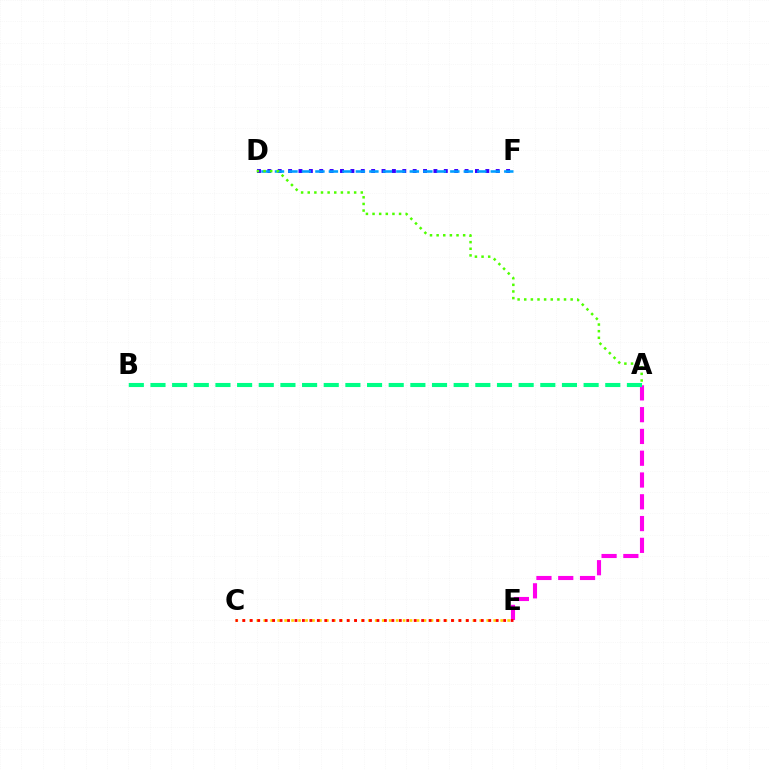{('A', 'E'): [{'color': '#ff00ed', 'line_style': 'dashed', 'thickness': 2.96}], ('D', 'F'): [{'color': '#3700ff', 'line_style': 'dotted', 'thickness': 2.82}, {'color': '#009eff', 'line_style': 'dashed', 'thickness': 1.83}], ('C', 'E'): [{'color': '#ffd500', 'line_style': 'dotted', 'thickness': 1.89}, {'color': '#ff0000', 'line_style': 'dotted', 'thickness': 2.02}], ('A', 'D'): [{'color': '#4fff00', 'line_style': 'dotted', 'thickness': 1.8}], ('A', 'B'): [{'color': '#00ff86', 'line_style': 'dashed', 'thickness': 2.94}]}